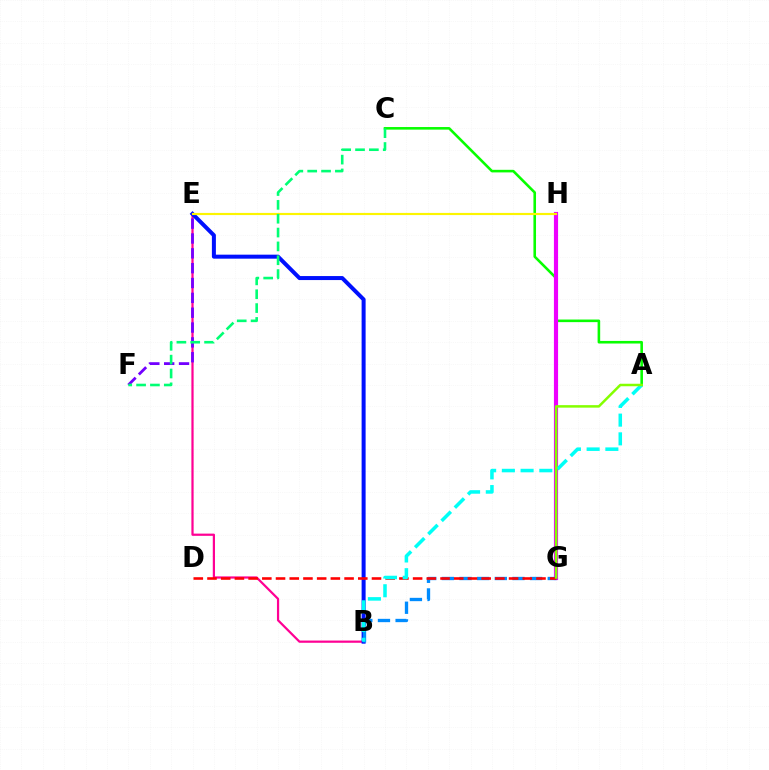{('A', 'C'): [{'color': '#08ff00', 'line_style': 'solid', 'thickness': 1.87}], ('B', 'E'): [{'color': '#ff0094', 'line_style': 'solid', 'thickness': 1.6}, {'color': '#0010ff', 'line_style': 'solid', 'thickness': 2.88}], ('G', 'H'): [{'color': '#ff7c00', 'line_style': 'dashed', 'thickness': 2.15}, {'color': '#ee00ff', 'line_style': 'solid', 'thickness': 2.99}], ('B', 'G'): [{'color': '#008cff', 'line_style': 'dashed', 'thickness': 2.4}], ('E', 'F'): [{'color': '#7200ff', 'line_style': 'dashed', 'thickness': 2.02}], ('D', 'G'): [{'color': '#ff0000', 'line_style': 'dashed', 'thickness': 1.86}], ('A', 'B'): [{'color': '#00fff6', 'line_style': 'dashed', 'thickness': 2.54}], ('E', 'H'): [{'color': '#fcf500', 'line_style': 'solid', 'thickness': 1.56}], ('C', 'F'): [{'color': '#00ff74', 'line_style': 'dashed', 'thickness': 1.88}], ('A', 'G'): [{'color': '#84ff00', 'line_style': 'solid', 'thickness': 1.8}]}